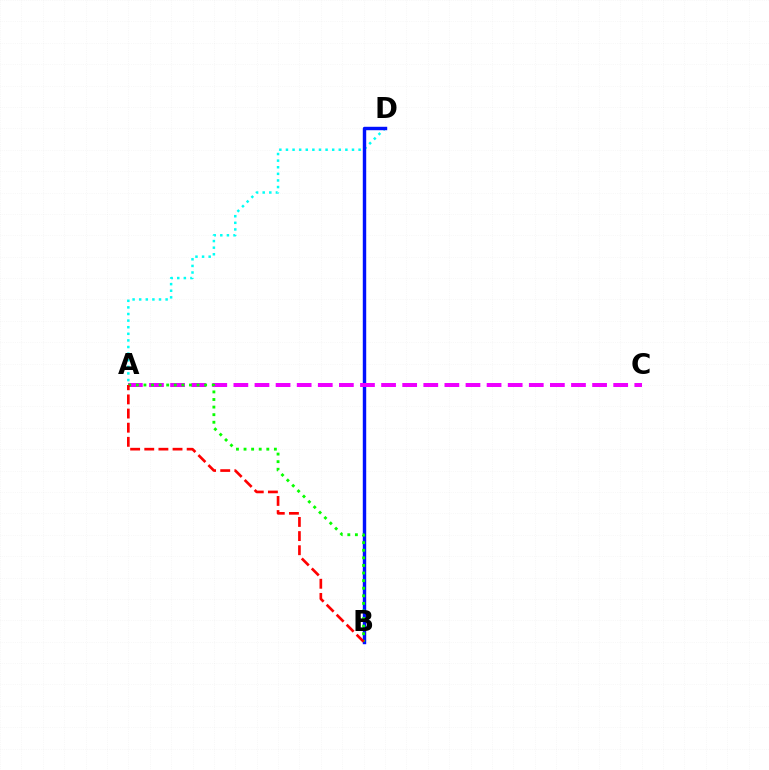{('A', 'D'): [{'color': '#00fff6', 'line_style': 'dotted', 'thickness': 1.79}], ('B', 'D'): [{'color': '#fcf500', 'line_style': 'dotted', 'thickness': 2.15}, {'color': '#0010ff', 'line_style': 'solid', 'thickness': 2.47}], ('A', 'C'): [{'color': '#ee00ff', 'line_style': 'dashed', 'thickness': 2.87}], ('A', 'B'): [{'color': '#08ff00', 'line_style': 'dotted', 'thickness': 2.06}, {'color': '#ff0000', 'line_style': 'dashed', 'thickness': 1.92}]}